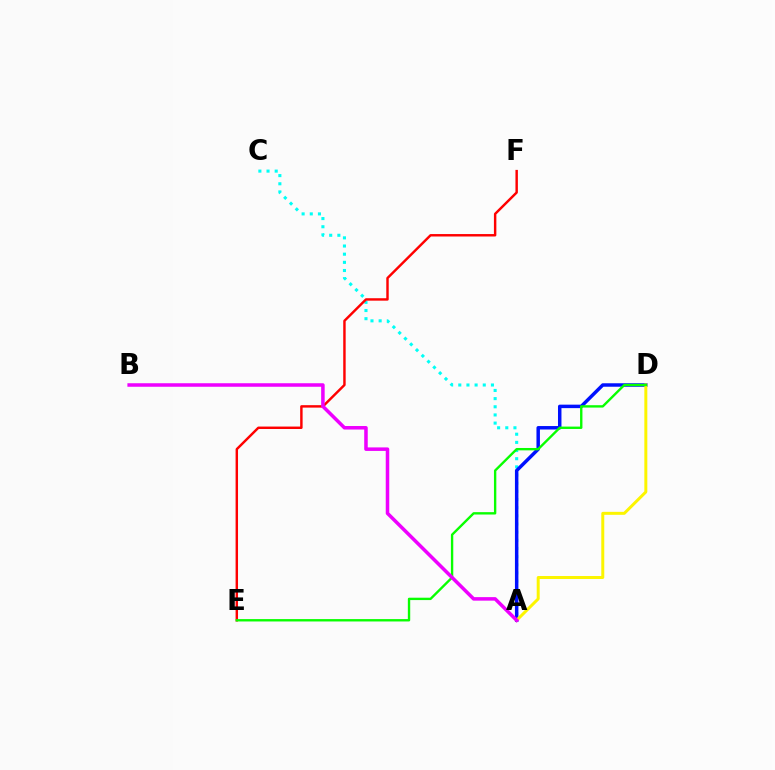{('A', 'C'): [{'color': '#00fff6', 'line_style': 'dotted', 'thickness': 2.22}], ('A', 'D'): [{'color': '#0010ff', 'line_style': 'solid', 'thickness': 2.5}, {'color': '#fcf500', 'line_style': 'solid', 'thickness': 2.15}], ('E', 'F'): [{'color': '#ff0000', 'line_style': 'solid', 'thickness': 1.76}], ('D', 'E'): [{'color': '#08ff00', 'line_style': 'solid', 'thickness': 1.71}], ('A', 'B'): [{'color': '#ee00ff', 'line_style': 'solid', 'thickness': 2.54}]}